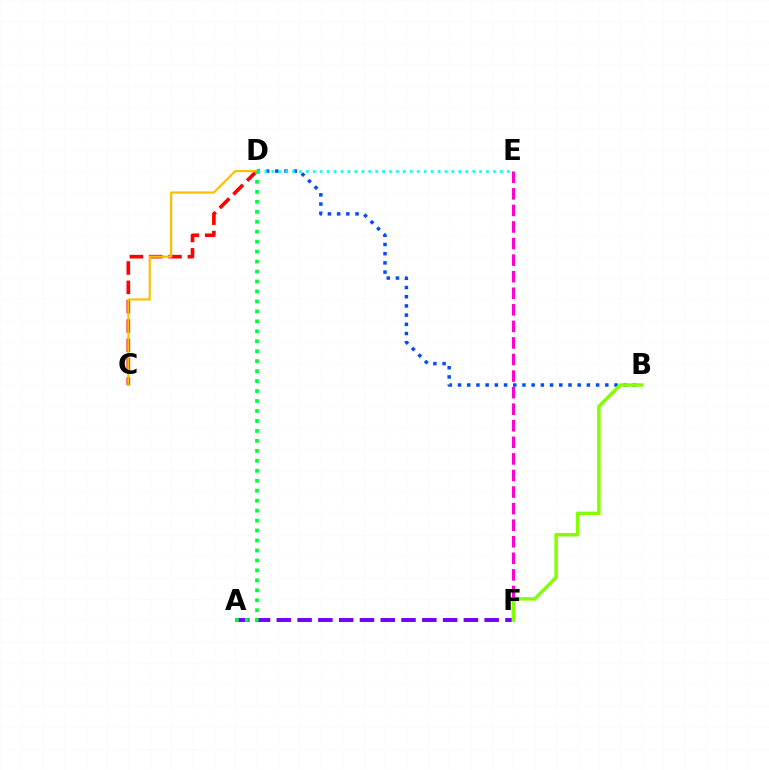{('B', 'D'): [{'color': '#004bff', 'line_style': 'dotted', 'thickness': 2.5}], ('C', 'D'): [{'color': '#ff0000', 'line_style': 'dashed', 'thickness': 2.63}, {'color': '#ffbd00', 'line_style': 'solid', 'thickness': 1.56}], ('D', 'E'): [{'color': '#00fff6', 'line_style': 'dotted', 'thickness': 1.88}], ('A', 'F'): [{'color': '#7200ff', 'line_style': 'dashed', 'thickness': 2.82}], ('A', 'D'): [{'color': '#00ff39', 'line_style': 'dotted', 'thickness': 2.71}], ('E', 'F'): [{'color': '#ff00cf', 'line_style': 'dashed', 'thickness': 2.25}], ('B', 'F'): [{'color': '#84ff00', 'line_style': 'solid', 'thickness': 2.49}]}